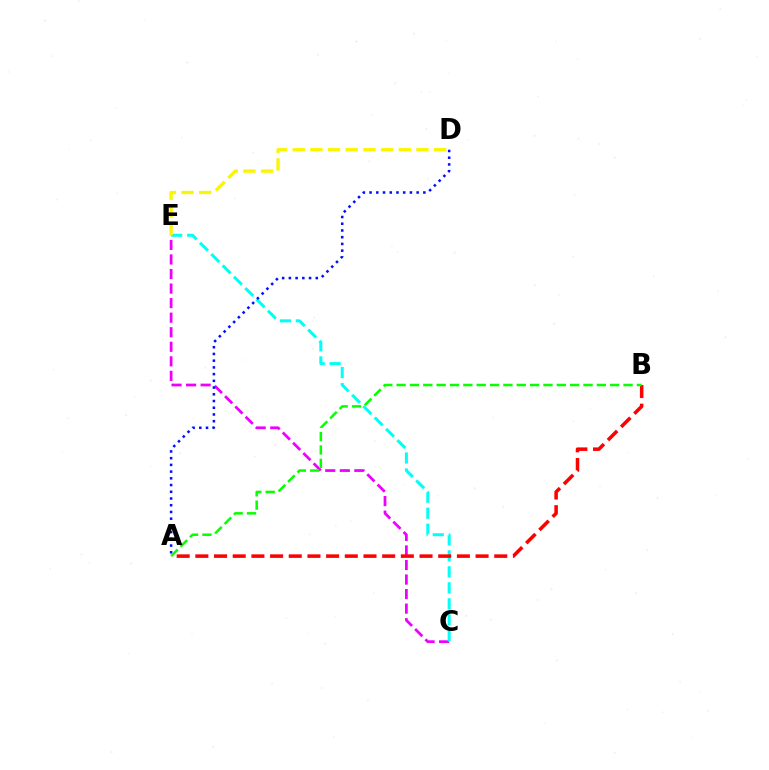{('C', 'E'): [{'color': '#ee00ff', 'line_style': 'dashed', 'thickness': 1.98}, {'color': '#00fff6', 'line_style': 'dashed', 'thickness': 2.17}], ('D', 'E'): [{'color': '#fcf500', 'line_style': 'dashed', 'thickness': 2.4}], ('A', 'D'): [{'color': '#0010ff', 'line_style': 'dotted', 'thickness': 1.83}], ('A', 'B'): [{'color': '#ff0000', 'line_style': 'dashed', 'thickness': 2.54}, {'color': '#08ff00', 'line_style': 'dashed', 'thickness': 1.81}]}